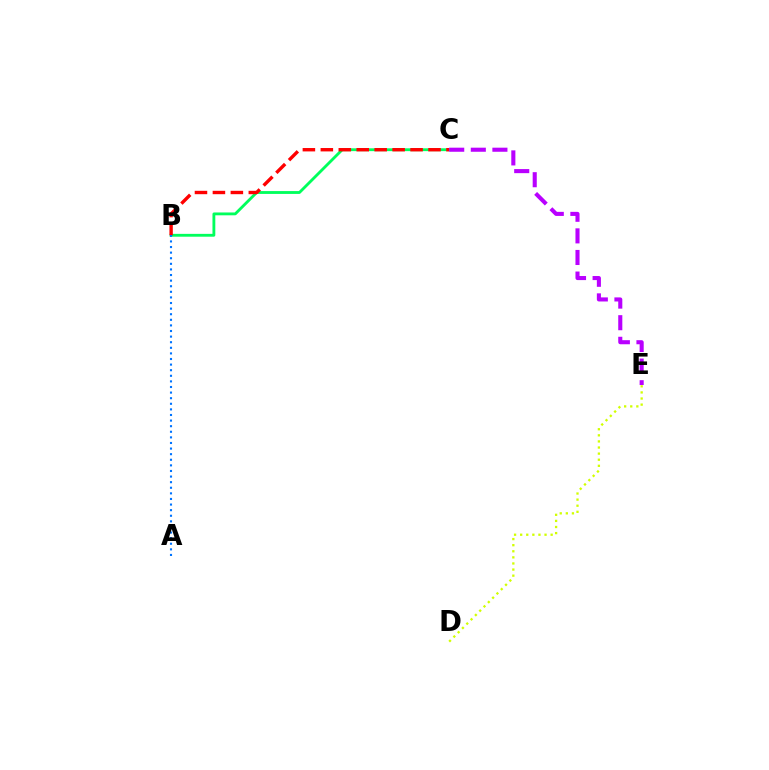{('B', 'C'): [{'color': '#00ff5c', 'line_style': 'solid', 'thickness': 2.04}, {'color': '#ff0000', 'line_style': 'dashed', 'thickness': 2.44}], ('D', 'E'): [{'color': '#d1ff00', 'line_style': 'dotted', 'thickness': 1.66}], ('A', 'B'): [{'color': '#0074ff', 'line_style': 'dotted', 'thickness': 1.52}], ('C', 'E'): [{'color': '#b900ff', 'line_style': 'dashed', 'thickness': 2.93}]}